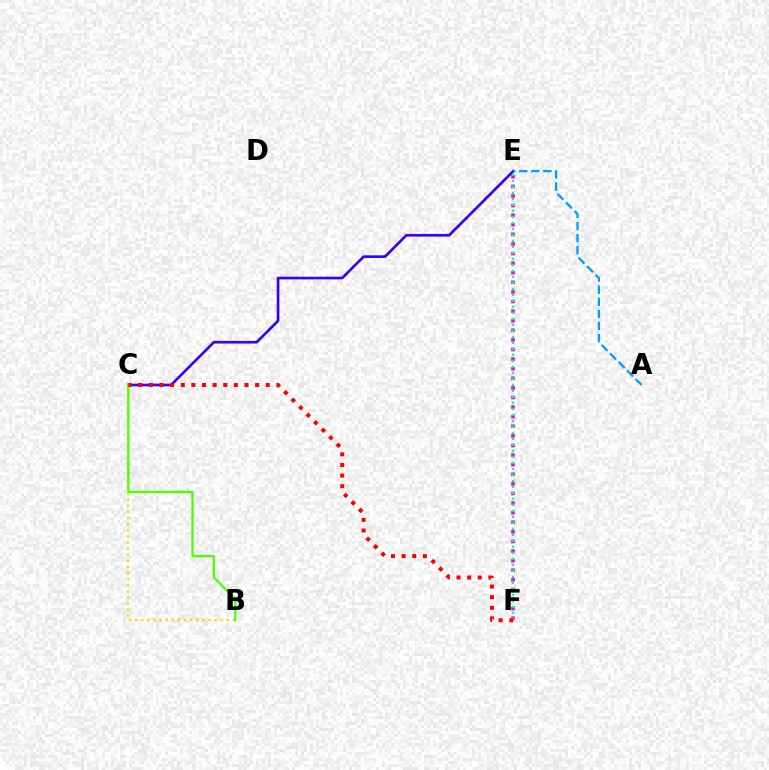{('C', 'E'): [{'color': '#3700ff', 'line_style': 'solid', 'thickness': 1.92}], ('B', 'C'): [{'color': '#ffd500', 'line_style': 'dotted', 'thickness': 1.66}, {'color': '#4fff00', 'line_style': 'solid', 'thickness': 1.67}], ('A', 'E'): [{'color': '#009eff', 'line_style': 'dashed', 'thickness': 1.64}], ('E', 'F'): [{'color': '#ff00ed', 'line_style': 'dotted', 'thickness': 2.61}, {'color': '#00ff86', 'line_style': 'dotted', 'thickness': 1.63}], ('C', 'F'): [{'color': '#ff0000', 'line_style': 'dotted', 'thickness': 2.89}]}